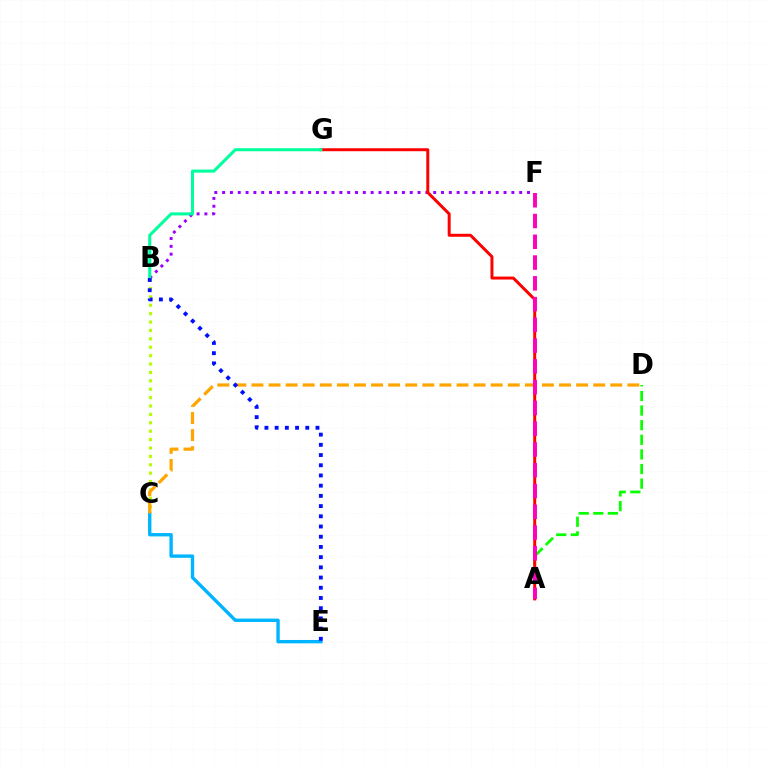{('B', 'F'): [{'color': '#9b00ff', 'line_style': 'dotted', 'thickness': 2.12}], ('A', 'D'): [{'color': '#08ff00', 'line_style': 'dashed', 'thickness': 1.99}], ('A', 'G'): [{'color': '#ff0000', 'line_style': 'solid', 'thickness': 2.14}], ('B', 'C'): [{'color': '#b3ff00', 'line_style': 'dotted', 'thickness': 2.28}], ('C', 'E'): [{'color': '#00b5ff', 'line_style': 'solid', 'thickness': 2.43}], ('C', 'D'): [{'color': '#ffa500', 'line_style': 'dashed', 'thickness': 2.32}], ('A', 'F'): [{'color': '#ff00bd', 'line_style': 'dashed', 'thickness': 2.82}], ('B', 'G'): [{'color': '#00ff9d', 'line_style': 'solid', 'thickness': 2.2}], ('B', 'E'): [{'color': '#0010ff', 'line_style': 'dotted', 'thickness': 2.77}]}